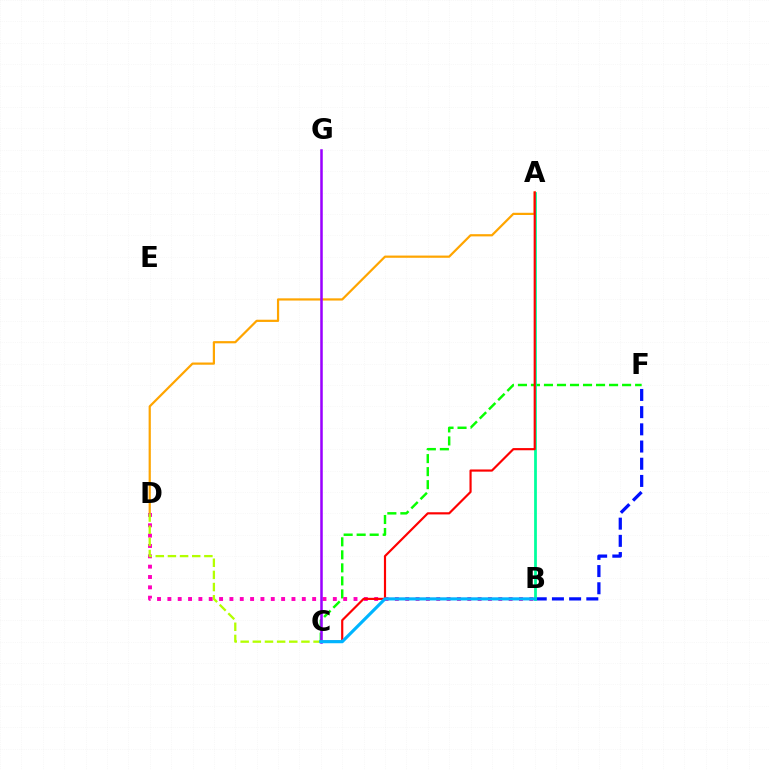{('A', 'D'): [{'color': '#ffa500', 'line_style': 'solid', 'thickness': 1.59}], ('C', 'F'): [{'color': '#08ff00', 'line_style': 'dashed', 'thickness': 1.77}], ('B', 'F'): [{'color': '#0010ff', 'line_style': 'dashed', 'thickness': 2.34}], ('B', 'D'): [{'color': '#ff00bd', 'line_style': 'dotted', 'thickness': 2.81}], ('C', 'D'): [{'color': '#b3ff00', 'line_style': 'dashed', 'thickness': 1.65}], ('A', 'B'): [{'color': '#00ff9d', 'line_style': 'solid', 'thickness': 1.98}], ('A', 'C'): [{'color': '#ff0000', 'line_style': 'solid', 'thickness': 1.56}], ('C', 'G'): [{'color': '#9b00ff', 'line_style': 'solid', 'thickness': 1.82}], ('B', 'C'): [{'color': '#00b5ff', 'line_style': 'solid', 'thickness': 2.26}]}